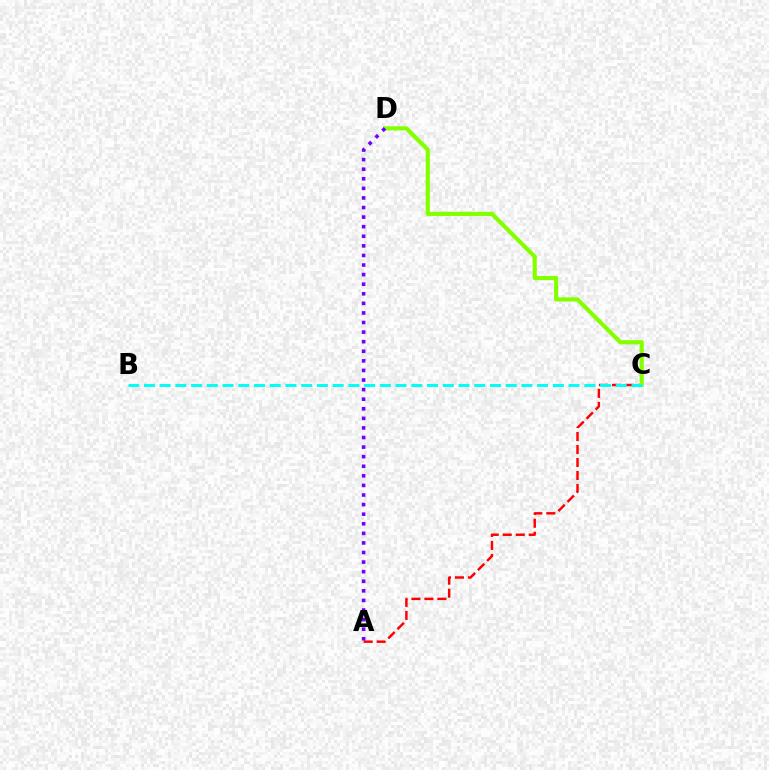{('A', 'C'): [{'color': '#ff0000', 'line_style': 'dashed', 'thickness': 1.77}], ('C', 'D'): [{'color': '#84ff00', 'line_style': 'solid', 'thickness': 2.99}], ('B', 'C'): [{'color': '#00fff6', 'line_style': 'dashed', 'thickness': 2.14}], ('A', 'D'): [{'color': '#7200ff', 'line_style': 'dotted', 'thickness': 2.6}]}